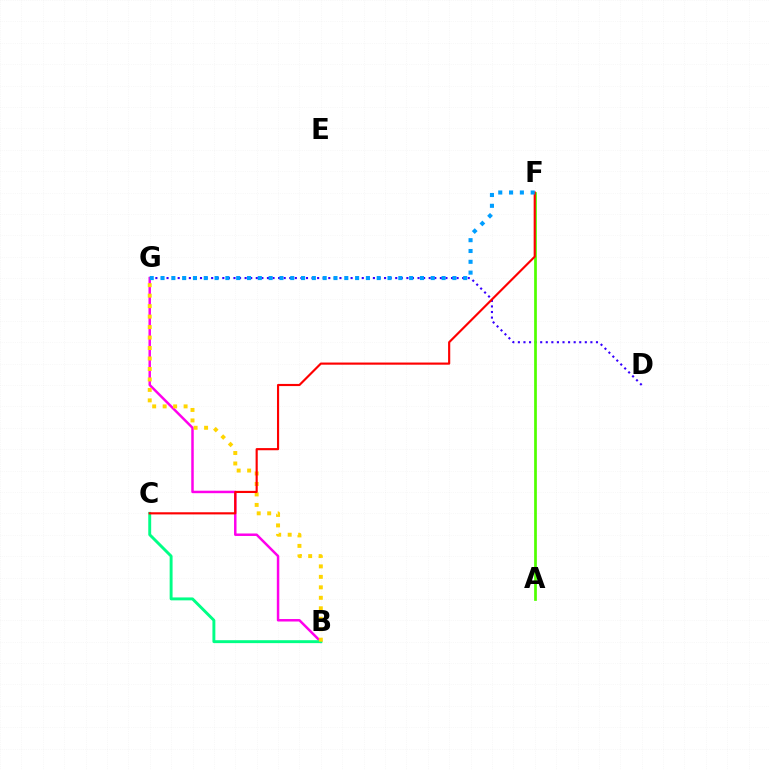{('D', 'G'): [{'color': '#3700ff', 'line_style': 'dotted', 'thickness': 1.52}], ('B', 'G'): [{'color': '#ff00ed', 'line_style': 'solid', 'thickness': 1.79}, {'color': '#ffd500', 'line_style': 'dotted', 'thickness': 2.84}], ('B', 'C'): [{'color': '#00ff86', 'line_style': 'solid', 'thickness': 2.1}], ('A', 'F'): [{'color': '#4fff00', 'line_style': 'solid', 'thickness': 1.96}], ('C', 'F'): [{'color': '#ff0000', 'line_style': 'solid', 'thickness': 1.55}], ('F', 'G'): [{'color': '#009eff', 'line_style': 'dotted', 'thickness': 2.94}]}